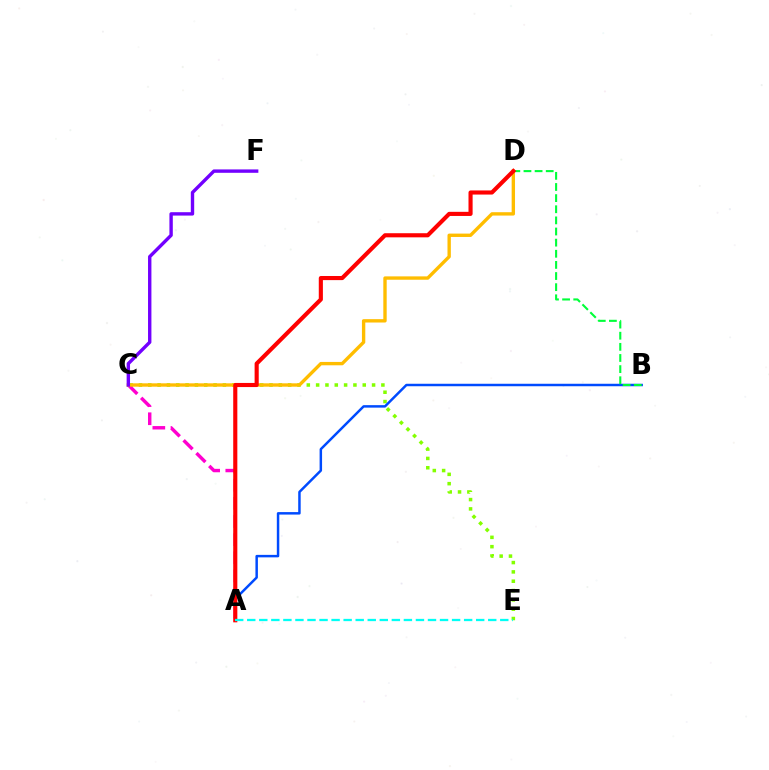{('C', 'E'): [{'color': '#84ff00', 'line_style': 'dotted', 'thickness': 2.53}], ('A', 'C'): [{'color': '#ff00cf', 'line_style': 'dashed', 'thickness': 2.46}], ('A', 'B'): [{'color': '#004bff', 'line_style': 'solid', 'thickness': 1.78}], ('C', 'D'): [{'color': '#ffbd00', 'line_style': 'solid', 'thickness': 2.42}], ('B', 'D'): [{'color': '#00ff39', 'line_style': 'dashed', 'thickness': 1.51}], ('A', 'D'): [{'color': '#ff0000', 'line_style': 'solid', 'thickness': 2.97}], ('C', 'F'): [{'color': '#7200ff', 'line_style': 'solid', 'thickness': 2.44}], ('A', 'E'): [{'color': '#00fff6', 'line_style': 'dashed', 'thickness': 1.64}]}